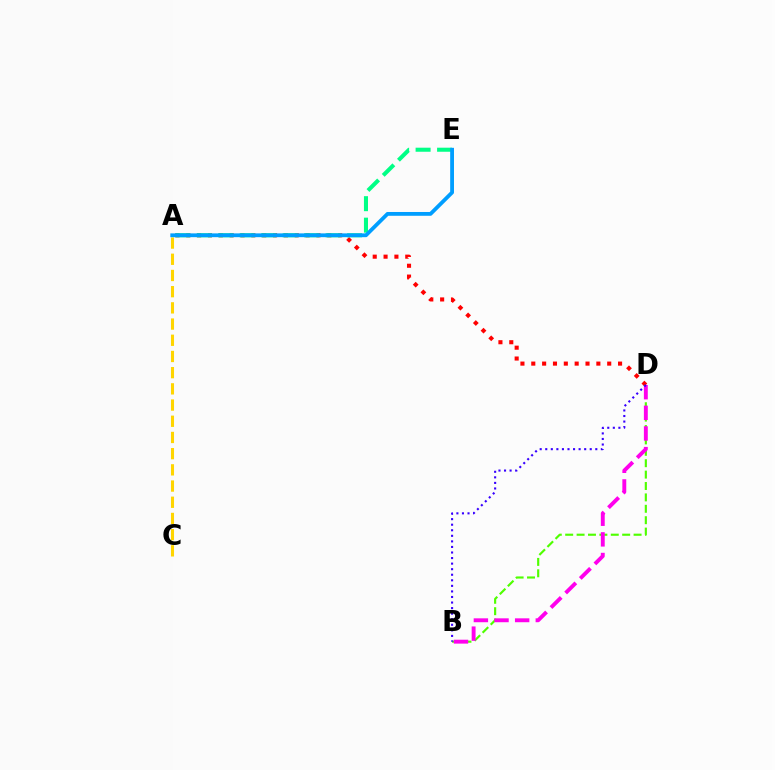{('B', 'D'): [{'color': '#4fff00', 'line_style': 'dashed', 'thickness': 1.55}, {'color': '#ff00ed', 'line_style': 'dashed', 'thickness': 2.8}, {'color': '#3700ff', 'line_style': 'dotted', 'thickness': 1.51}], ('A', 'D'): [{'color': '#ff0000', 'line_style': 'dotted', 'thickness': 2.95}], ('A', 'C'): [{'color': '#ffd500', 'line_style': 'dashed', 'thickness': 2.2}], ('A', 'E'): [{'color': '#00ff86', 'line_style': 'dashed', 'thickness': 2.92}, {'color': '#009eff', 'line_style': 'solid', 'thickness': 2.74}]}